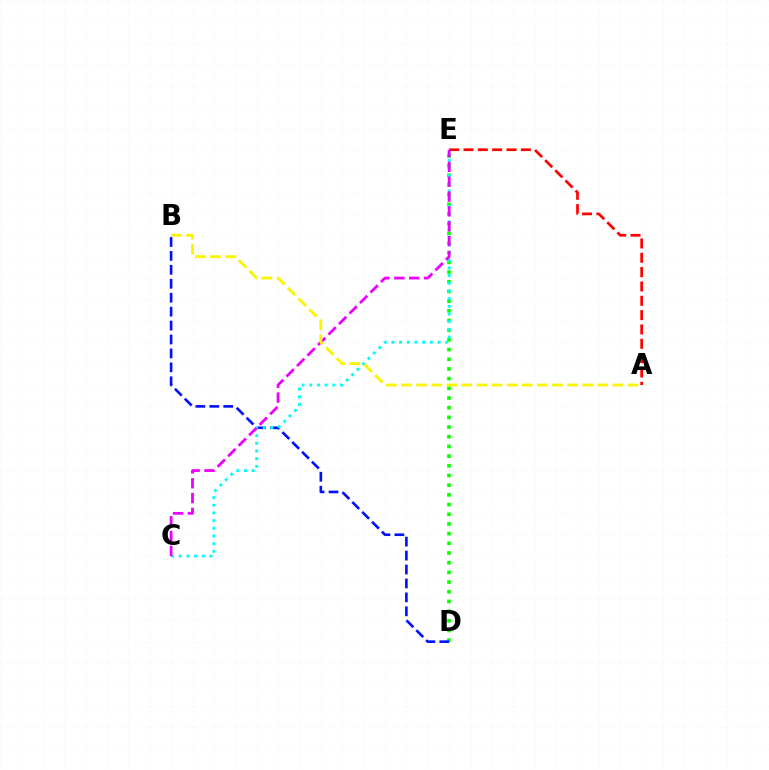{('D', 'E'): [{'color': '#08ff00', 'line_style': 'dotted', 'thickness': 2.63}], ('B', 'D'): [{'color': '#0010ff', 'line_style': 'dashed', 'thickness': 1.89}], ('A', 'E'): [{'color': '#ff0000', 'line_style': 'dashed', 'thickness': 1.95}], ('C', 'E'): [{'color': '#00fff6', 'line_style': 'dotted', 'thickness': 2.09}, {'color': '#ee00ff', 'line_style': 'dashed', 'thickness': 2.02}], ('A', 'B'): [{'color': '#fcf500', 'line_style': 'dashed', 'thickness': 2.05}]}